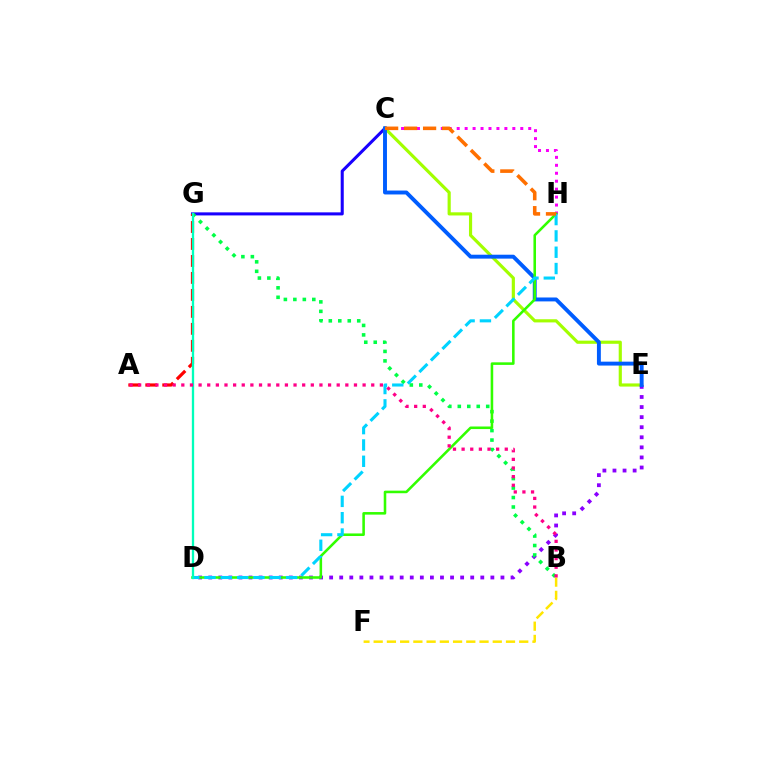{('C', 'E'): [{'color': '#a2ff00', 'line_style': 'solid', 'thickness': 2.27}, {'color': '#005dff', 'line_style': 'solid', 'thickness': 2.82}], ('C', 'G'): [{'color': '#1900ff', 'line_style': 'solid', 'thickness': 2.2}], ('D', 'E'): [{'color': '#8a00ff', 'line_style': 'dotted', 'thickness': 2.74}], ('C', 'H'): [{'color': '#fa00f9', 'line_style': 'dotted', 'thickness': 2.16}, {'color': '#ff7000', 'line_style': 'dashed', 'thickness': 2.58}], ('B', 'G'): [{'color': '#00ff45', 'line_style': 'dotted', 'thickness': 2.57}], ('A', 'G'): [{'color': '#ff0000', 'line_style': 'dashed', 'thickness': 2.31}], ('D', 'H'): [{'color': '#31ff00', 'line_style': 'solid', 'thickness': 1.85}, {'color': '#00d3ff', 'line_style': 'dashed', 'thickness': 2.22}], ('B', 'F'): [{'color': '#ffe600', 'line_style': 'dashed', 'thickness': 1.8}], ('D', 'G'): [{'color': '#00ffbb', 'line_style': 'solid', 'thickness': 1.66}], ('A', 'B'): [{'color': '#ff0088', 'line_style': 'dotted', 'thickness': 2.35}]}